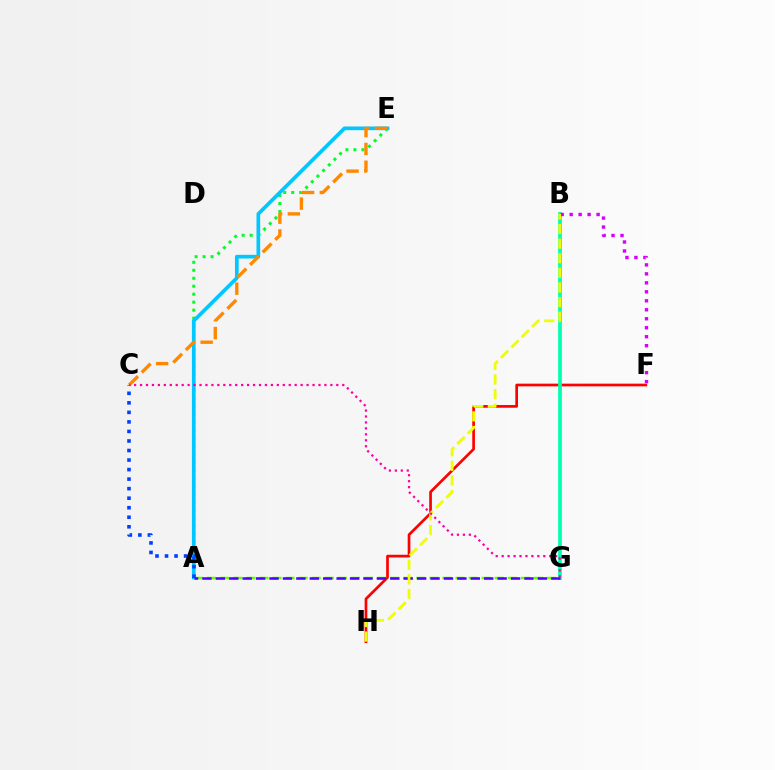{('F', 'H'): [{'color': '#ff0000', 'line_style': 'solid', 'thickness': 1.94}], ('A', 'E'): [{'color': '#00ff27', 'line_style': 'dotted', 'thickness': 2.17}, {'color': '#00c7ff', 'line_style': 'solid', 'thickness': 2.66}], ('A', 'G'): [{'color': '#66ff00', 'line_style': 'dashed', 'thickness': 1.78}, {'color': '#4f00ff', 'line_style': 'dashed', 'thickness': 1.82}], ('B', 'G'): [{'color': '#00ffaf', 'line_style': 'solid', 'thickness': 2.69}], ('C', 'E'): [{'color': '#ff8800', 'line_style': 'dashed', 'thickness': 2.42}], ('B', 'F'): [{'color': '#d600ff', 'line_style': 'dotted', 'thickness': 2.44}], ('A', 'C'): [{'color': '#003fff', 'line_style': 'dotted', 'thickness': 2.59}], ('B', 'H'): [{'color': '#eeff00', 'line_style': 'dashed', 'thickness': 1.98}], ('C', 'G'): [{'color': '#ff00a0', 'line_style': 'dotted', 'thickness': 1.62}]}